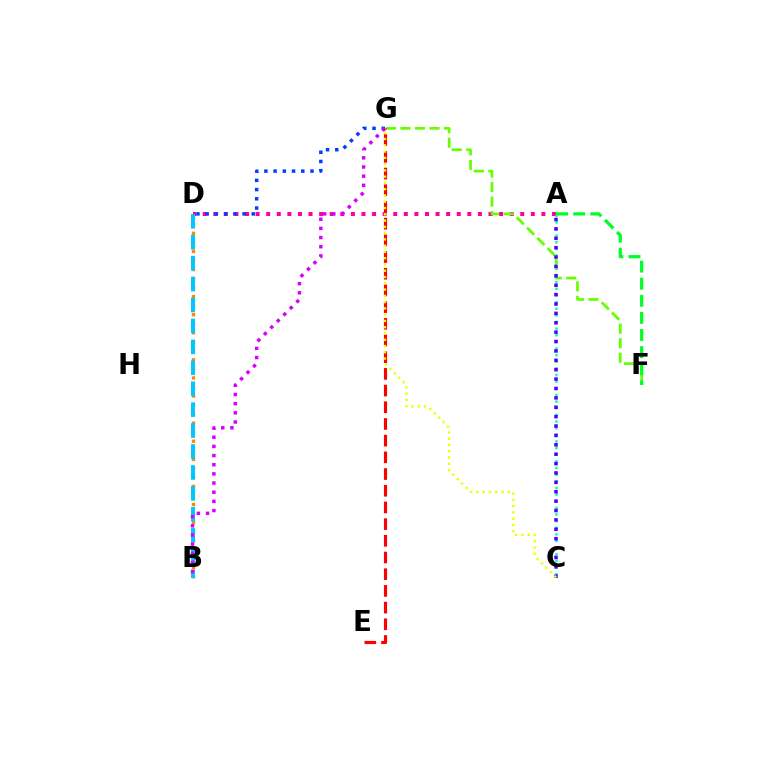{('B', 'D'): [{'color': '#ff8800', 'line_style': 'dotted', 'thickness': 2.46}, {'color': '#00c7ff', 'line_style': 'dashed', 'thickness': 2.84}], ('A', 'D'): [{'color': '#ff00a0', 'line_style': 'dotted', 'thickness': 2.88}], ('D', 'G'): [{'color': '#003fff', 'line_style': 'dotted', 'thickness': 2.51}], ('A', 'C'): [{'color': '#00ffaf', 'line_style': 'dotted', 'thickness': 1.8}, {'color': '#4f00ff', 'line_style': 'dotted', 'thickness': 2.55}], ('F', 'G'): [{'color': '#66ff00', 'line_style': 'dashed', 'thickness': 1.97}], ('B', 'G'): [{'color': '#d600ff', 'line_style': 'dotted', 'thickness': 2.49}], ('E', 'G'): [{'color': '#ff0000', 'line_style': 'dashed', 'thickness': 2.27}], ('C', 'G'): [{'color': '#eeff00', 'line_style': 'dotted', 'thickness': 1.7}], ('A', 'F'): [{'color': '#00ff27', 'line_style': 'dashed', 'thickness': 2.32}]}